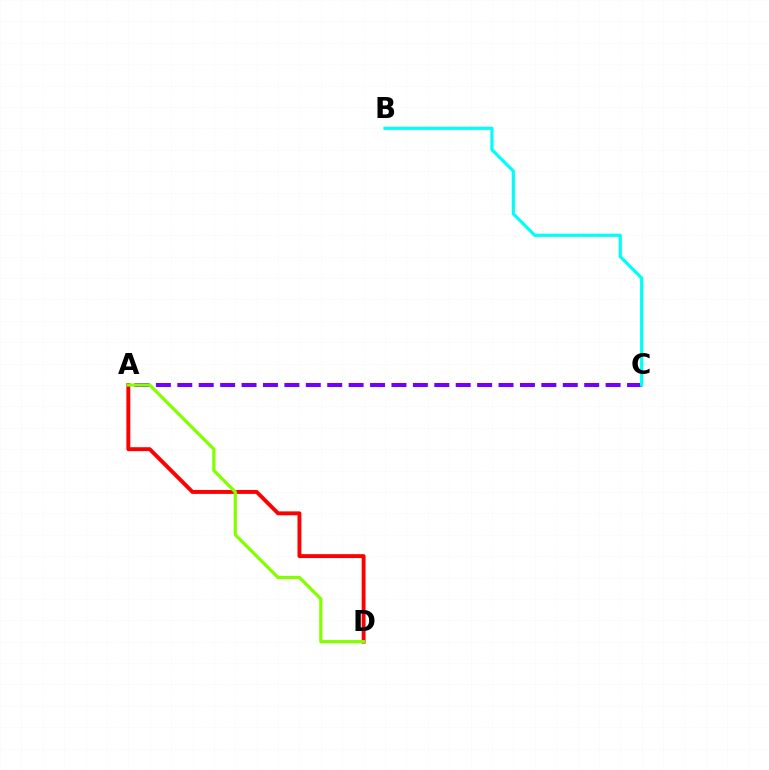{('A', 'C'): [{'color': '#7200ff', 'line_style': 'dashed', 'thickness': 2.91}], ('B', 'C'): [{'color': '#00fff6', 'line_style': 'solid', 'thickness': 2.3}], ('A', 'D'): [{'color': '#ff0000', 'line_style': 'solid', 'thickness': 2.82}, {'color': '#84ff00', 'line_style': 'solid', 'thickness': 2.34}]}